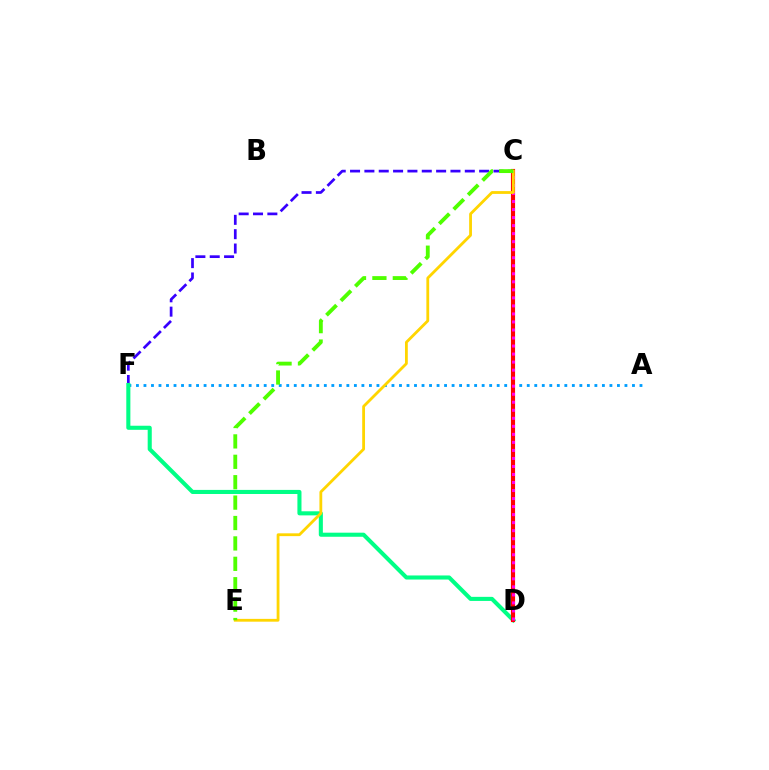{('A', 'F'): [{'color': '#009eff', 'line_style': 'dotted', 'thickness': 2.04}], ('C', 'F'): [{'color': '#3700ff', 'line_style': 'dashed', 'thickness': 1.95}], ('D', 'F'): [{'color': '#00ff86', 'line_style': 'solid', 'thickness': 2.94}], ('C', 'D'): [{'color': '#ff0000', 'line_style': 'solid', 'thickness': 2.98}, {'color': '#ff00ed', 'line_style': 'dotted', 'thickness': 2.18}], ('C', 'E'): [{'color': '#ffd500', 'line_style': 'solid', 'thickness': 2.02}, {'color': '#4fff00', 'line_style': 'dashed', 'thickness': 2.77}]}